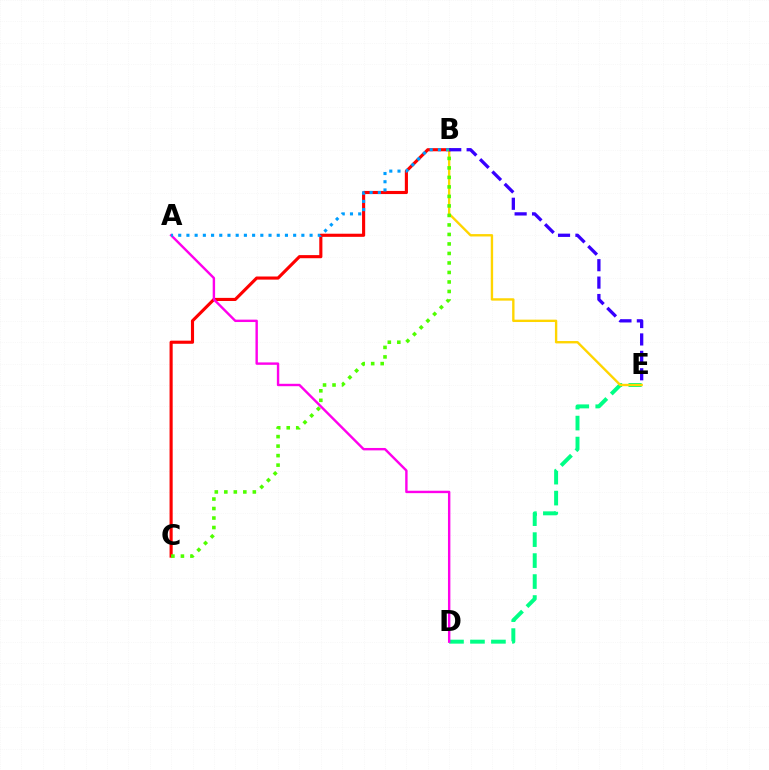{('D', 'E'): [{'color': '#00ff86', 'line_style': 'dashed', 'thickness': 2.85}], ('B', 'E'): [{'color': '#ffd500', 'line_style': 'solid', 'thickness': 1.71}, {'color': '#3700ff', 'line_style': 'dashed', 'thickness': 2.37}], ('B', 'C'): [{'color': '#ff0000', 'line_style': 'solid', 'thickness': 2.25}, {'color': '#4fff00', 'line_style': 'dotted', 'thickness': 2.58}], ('A', 'D'): [{'color': '#ff00ed', 'line_style': 'solid', 'thickness': 1.73}], ('A', 'B'): [{'color': '#009eff', 'line_style': 'dotted', 'thickness': 2.23}]}